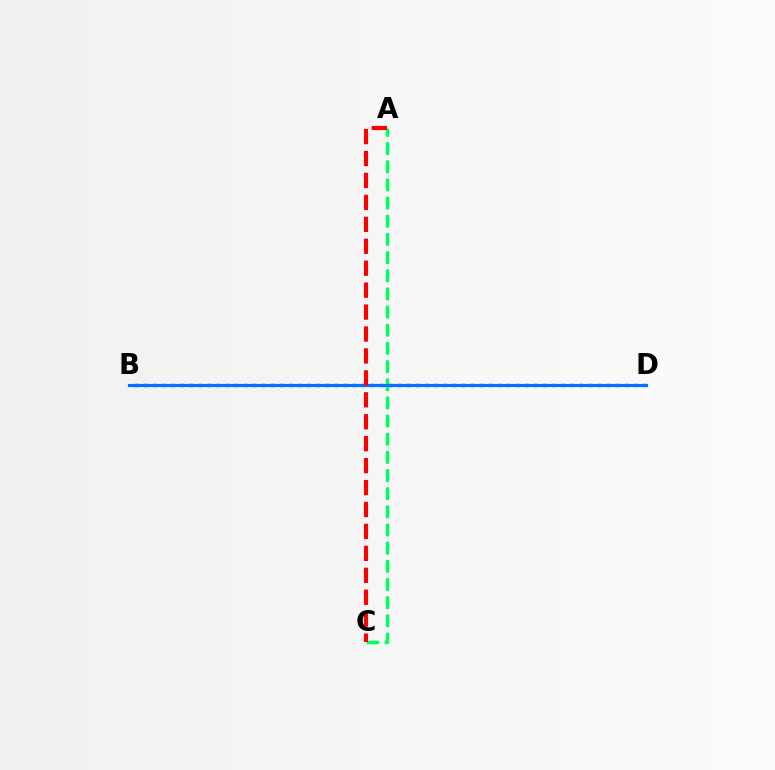{('B', 'D'): [{'color': '#d1ff00', 'line_style': 'dotted', 'thickness': 2.14}, {'color': '#b900ff', 'line_style': 'dotted', 'thickness': 2.47}, {'color': '#0074ff', 'line_style': 'solid', 'thickness': 2.27}], ('A', 'C'): [{'color': '#00ff5c', 'line_style': 'dashed', 'thickness': 2.47}, {'color': '#ff0000', 'line_style': 'dashed', 'thickness': 2.98}]}